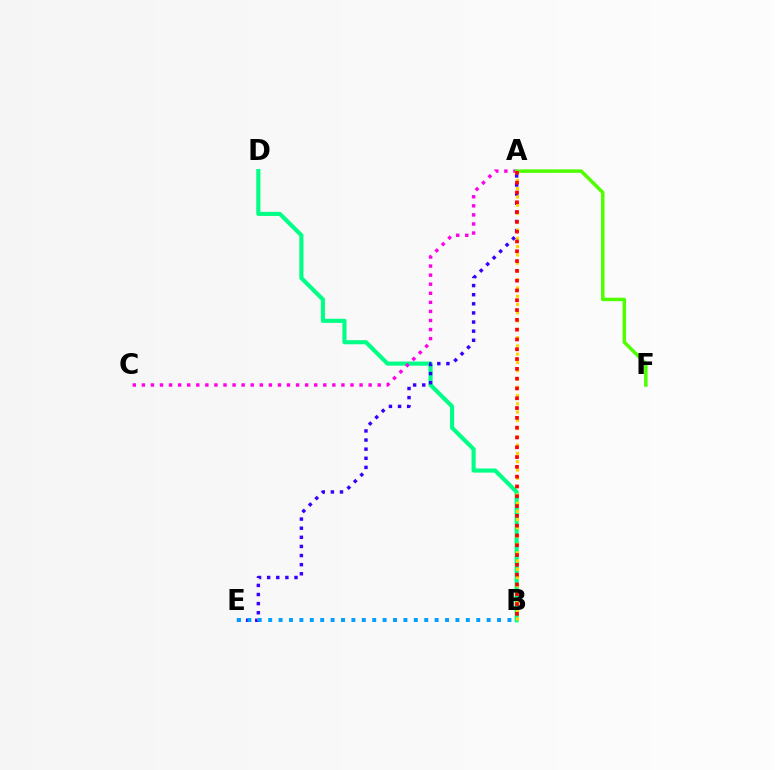{('B', 'D'): [{'color': '#00ff86', 'line_style': 'solid', 'thickness': 2.96}], ('A', 'E'): [{'color': '#3700ff', 'line_style': 'dotted', 'thickness': 2.48}], ('A', 'B'): [{'color': '#ffd500', 'line_style': 'dotted', 'thickness': 2.25}, {'color': '#ff0000', 'line_style': 'dotted', 'thickness': 2.66}], ('B', 'E'): [{'color': '#009eff', 'line_style': 'dotted', 'thickness': 2.83}], ('A', 'C'): [{'color': '#ff00ed', 'line_style': 'dotted', 'thickness': 2.46}], ('A', 'F'): [{'color': '#4fff00', 'line_style': 'solid', 'thickness': 2.52}]}